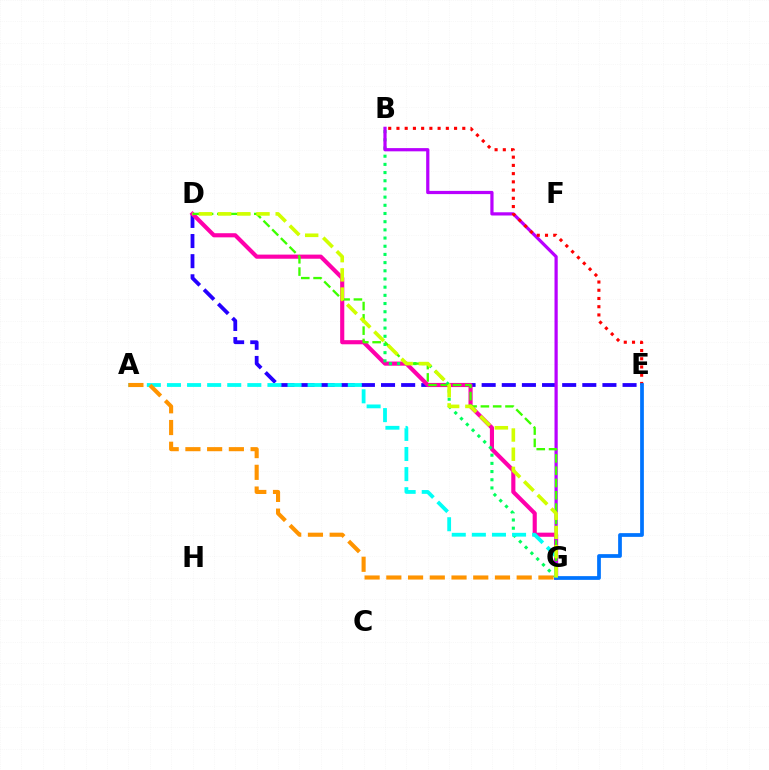{('D', 'E'): [{'color': '#2500ff', 'line_style': 'dashed', 'thickness': 2.73}], ('D', 'G'): [{'color': '#ff00ac', 'line_style': 'solid', 'thickness': 2.97}, {'color': '#3dff00', 'line_style': 'dashed', 'thickness': 1.67}, {'color': '#d1ff00', 'line_style': 'dashed', 'thickness': 2.61}], ('B', 'G'): [{'color': '#00ff5c', 'line_style': 'dotted', 'thickness': 2.22}, {'color': '#b900ff', 'line_style': 'solid', 'thickness': 2.32}], ('B', 'E'): [{'color': '#ff0000', 'line_style': 'dotted', 'thickness': 2.24}], ('E', 'G'): [{'color': '#0074ff', 'line_style': 'solid', 'thickness': 2.69}], ('A', 'G'): [{'color': '#00fff6', 'line_style': 'dashed', 'thickness': 2.73}, {'color': '#ff9400', 'line_style': 'dashed', 'thickness': 2.95}]}